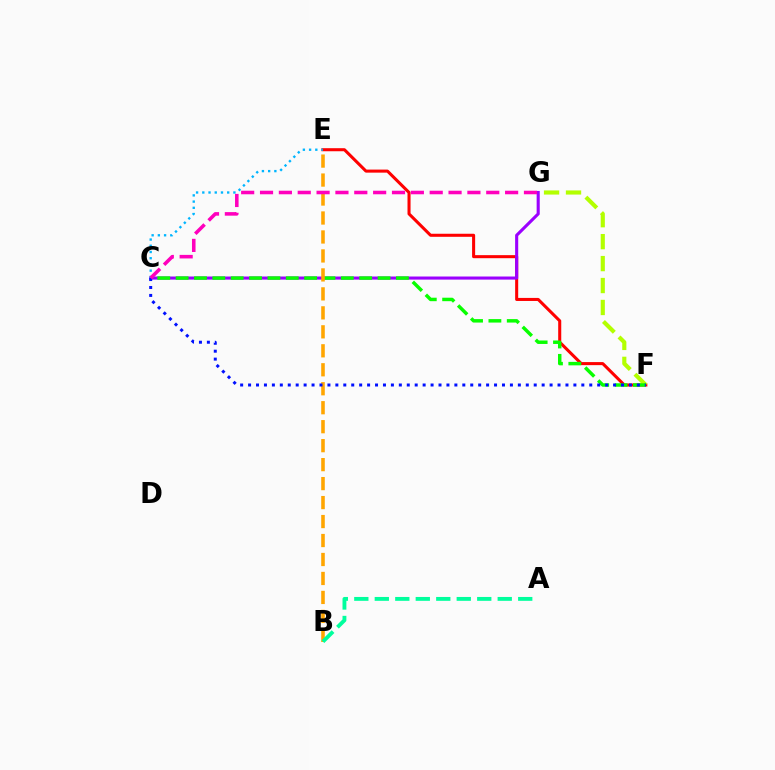{('E', 'F'): [{'color': '#ff0000', 'line_style': 'solid', 'thickness': 2.2}], ('C', 'G'): [{'color': '#9b00ff', 'line_style': 'solid', 'thickness': 2.22}, {'color': '#ff00bd', 'line_style': 'dashed', 'thickness': 2.56}], ('F', 'G'): [{'color': '#b3ff00', 'line_style': 'dashed', 'thickness': 2.98}], ('C', 'F'): [{'color': '#08ff00', 'line_style': 'dashed', 'thickness': 2.49}, {'color': '#0010ff', 'line_style': 'dotted', 'thickness': 2.16}], ('B', 'E'): [{'color': '#ffa500', 'line_style': 'dashed', 'thickness': 2.58}], ('A', 'B'): [{'color': '#00ff9d', 'line_style': 'dashed', 'thickness': 2.78}], ('C', 'E'): [{'color': '#00b5ff', 'line_style': 'dotted', 'thickness': 1.69}]}